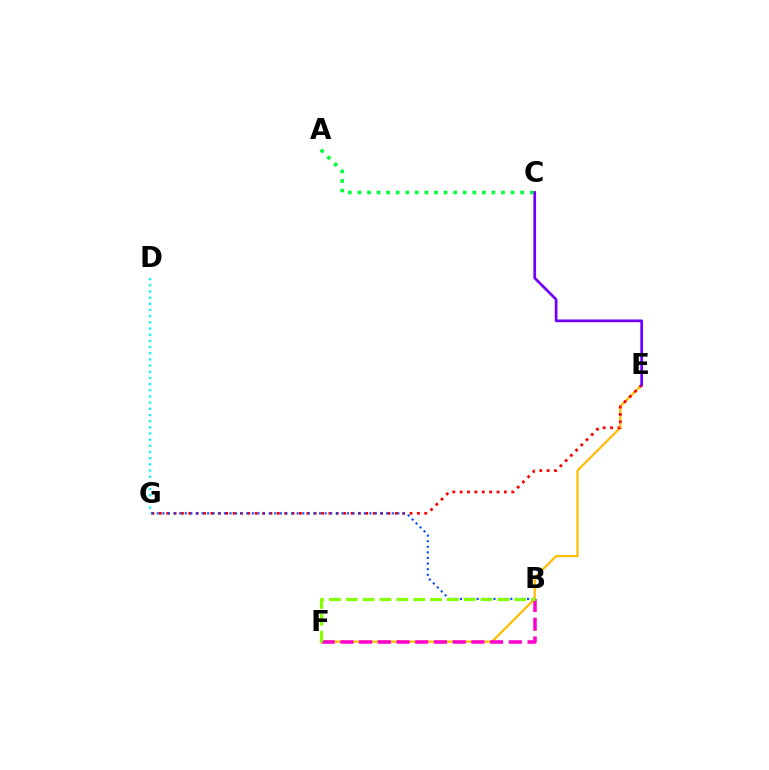{('E', 'F'): [{'color': '#ffbd00', 'line_style': 'solid', 'thickness': 1.61}], ('E', 'G'): [{'color': '#ff0000', 'line_style': 'dotted', 'thickness': 2.0}], ('A', 'C'): [{'color': '#00ff39', 'line_style': 'dotted', 'thickness': 2.6}], ('B', 'F'): [{'color': '#ff00cf', 'line_style': 'dashed', 'thickness': 2.54}, {'color': '#84ff00', 'line_style': 'dashed', 'thickness': 2.29}], ('B', 'G'): [{'color': '#004bff', 'line_style': 'dotted', 'thickness': 1.52}], ('C', 'E'): [{'color': '#7200ff', 'line_style': 'solid', 'thickness': 1.97}], ('D', 'G'): [{'color': '#00fff6', 'line_style': 'dotted', 'thickness': 1.68}]}